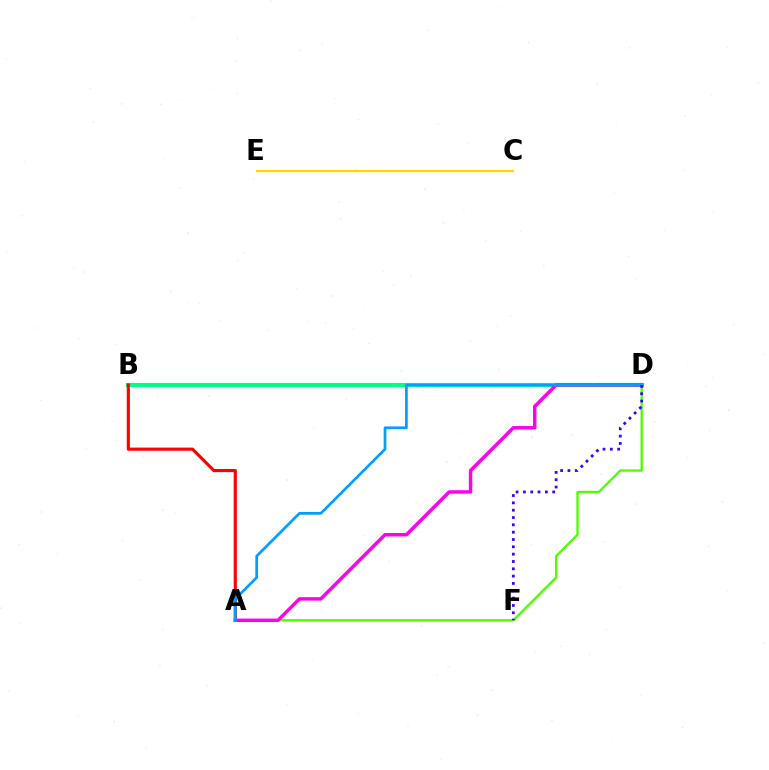{('A', 'D'): [{'color': '#4fff00', 'line_style': 'solid', 'thickness': 1.68}, {'color': '#ff00ed', 'line_style': 'solid', 'thickness': 2.48}, {'color': '#009eff', 'line_style': 'solid', 'thickness': 1.95}], ('B', 'D'): [{'color': '#00ff86', 'line_style': 'solid', 'thickness': 2.99}], ('A', 'B'): [{'color': '#ff0000', 'line_style': 'solid', 'thickness': 2.27}], ('D', 'F'): [{'color': '#3700ff', 'line_style': 'dotted', 'thickness': 1.99}], ('C', 'E'): [{'color': '#ffd500', 'line_style': 'solid', 'thickness': 1.62}]}